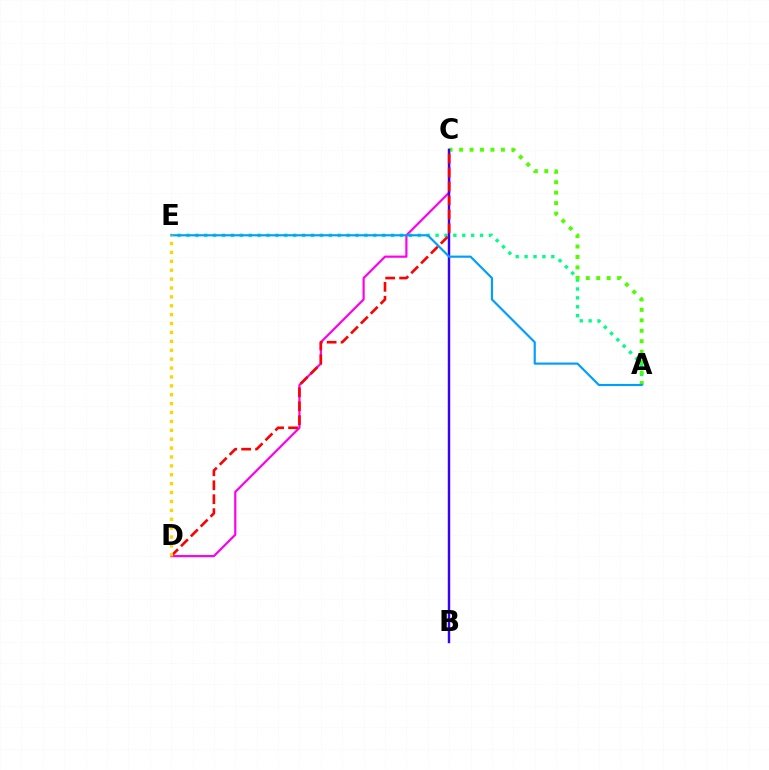{('C', 'D'): [{'color': '#ff00ed', 'line_style': 'solid', 'thickness': 1.58}, {'color': '#ff0000', 'line_style': 'dashed', 'thickness': 1.9}], ('A', 'E'): [{'color': '#00ff86', 'line_style': 'dotted', 'thickness': 2.42}, {'color': '#009eff', 'line_style': 'solid', 'thickness': 1.56}], ('A', 'C'): [{'color': '#4fff00', 'line_style': 'dotted', 'thickness': 2.84}], ('B', 'C'): [{'color': '#3700ff', 'line_style': 'solid', 'thickness': 1.75}], ('D', 'E'): [{'color': '#ffd500', 'line_style': 'dotted', 'thickness': 2.42}]}